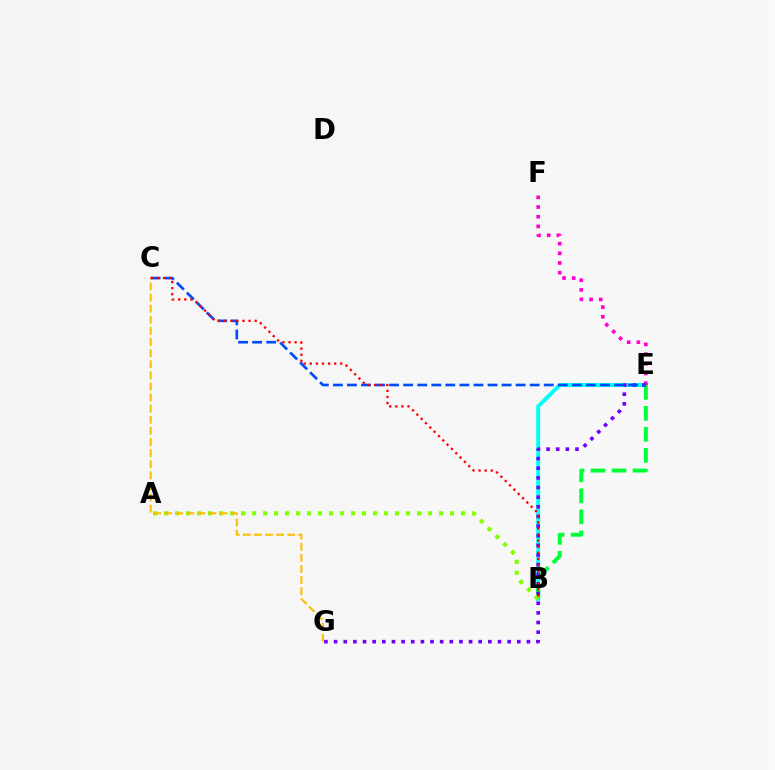{('B', 'E'): [{'color': '#00fff6', 'line_style': 'solid', 'thickness': 2.82}, {'color': '#00ff39', 'line_style': 'dashed', 'thickness': 2.85}], ('E', 'F'): [{'color': '#ff00cf', 'line_style': 'dotted', 'thickness': 2.63}], ('E', 'G'): [{'color': '#7200ff', 'line_style': 'dotted', 'thickness': 2.62}], ('C', 'E'): [{'color': '#004bff', 'line_style': 'dashed', 'thickness': 1.91}], ('A', 'B'): [{'color': '#84ff00', 'line_style': 'dotted', 'thickness': 2.99}], ('C', 'G'): [{'color': '#ffbd00', 'line_style': 'dashed', 'thickness': 1.51}], ('B', 'C'): [{'color': '#ff0000', 'line_style': 'dotted', 'thickness': 1.66}]}